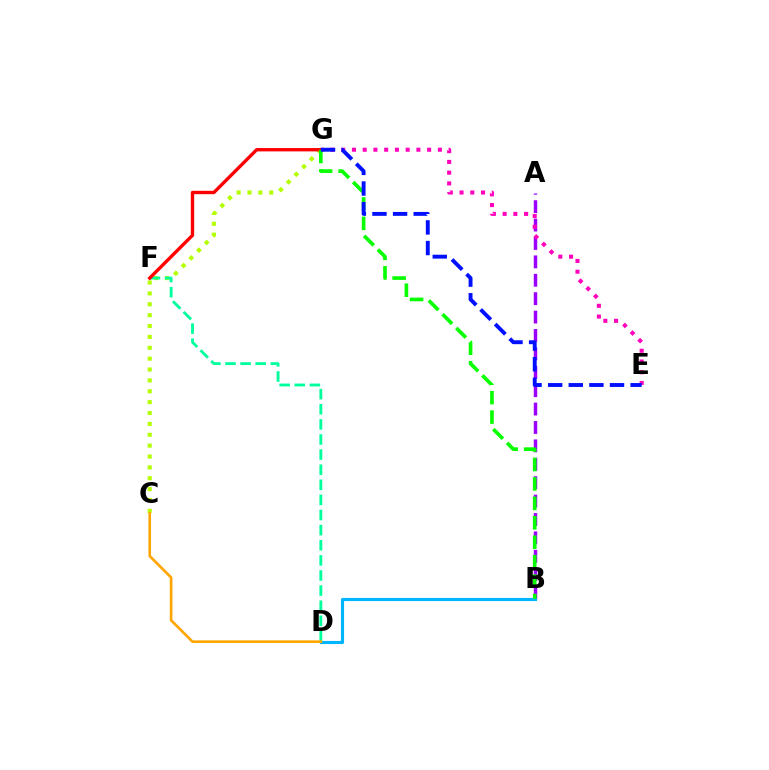{('C', 'G'): [{'color': '#b3ff00', 'line_style': 'dotted', 'thickness': 2.95}], ('D', 'F'): [{'color': '#00ff9d', 'line_style': 'dashed', 'thickness': 2.05}], ('A', 'B'): [{'color': '#9b00ff', 'line_style': 'dashed', 'thickness': 2.5}], ('E', 'G'): [{'color': '#ff00bd', 'line_style': 'dotted', 'thickness': 2.92}, {'color': '#0010ff', 'line_style': 'dashed', 'thickness': 2.8}], ('B', 'D'): [{'color': '#00b5ff', 'line_style': 'solid', 'thickness': 2.24}], ('F', 'G'): [{'color': '#ff0000', 'line_style': 'solid', 'thickness': 2.42}], ('C', 'D'): [{'color': '#ffa500', 'line_style': 'solid', 'thickness': 1.89}], ('B', 'G'): [{'color': '#08ff00', 'line_style': 'dashed', 'thickness': 2.64}]}